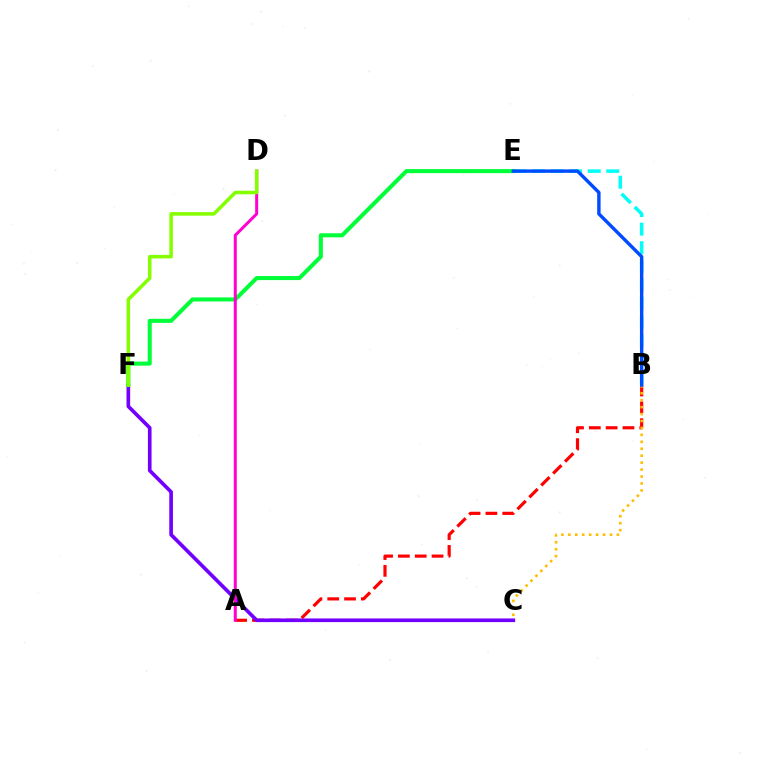{('A', 'B'): [{'color': '#ff0000', 'line_style': 'dashed', 'thickness': 2.29}], ('B', 'E'): [{'color': '#00fff6', 'line_style': 'dashed', 'thickness': 2.53}, {'color': '#004bff', 'line_style': 'solid', 'thickness': 2.45}], ('C', 'F'): [{'color': '#7200ff', 'line_style': 'solid', 'thickness': 2.63}], ('B', 'C'): [{'color': '#ffbd00', 'line_style': 'dotted', 'thickness': 1.89}], ('E', 'F'): [{'color': '#00ff39', 'line_style': 'solid', 'thickness': 2.91}], ('A', 'D'): [{'color': '#ff00cf', 'line_style': 'solid', 'thickness': 2.16}], ('D', 'F'): [{'color': '#84ff00', 'line_style': 'solid', 'thickness': 2.54}]}